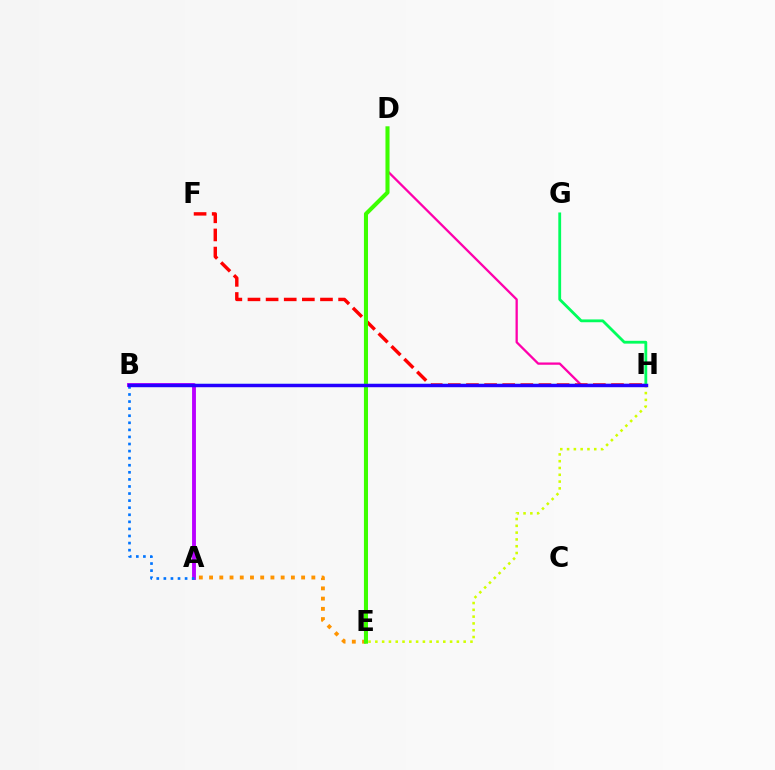{('D', 'H'): [{'color': '#ff00ac', 'line_style': 'solid', 'thickness': 1.65}], ('A', 'E'): [{'color': '#ff9400', 'line_style': 'dotted', 'thickness': 2.78}], ('E', 'H'): [{'color': '#d1ff00', 'line_style': 'dotted', 'thickness': 1.85}], ('B', 'H'): [{'color': '#00fff6', 'line_style': 'solid', 'thickness': 1.6}, {'color': '#2500ff', 'line_style': 'solid', 'thickness': 2.47}], ('F', 'H'): [{'color': '#ff0000', 'line_style': 'dashed', 'thickness': 2.46}], ('A', 'B'): [{'color': '#b900ff', 'line_style': 'solid', 'thickness': 2.79}, {'color': '#0074ff', 'line_style': 'dotted', 'thickness': 1.92}], ('D', 'E'): [{'color': '#3dff00', 'line_style': 'solid', 'thickness': 2.93}], ('G', 'H'): [{'color': '#00ff5c', 'line_style': 'solid', 'thickness': 2.02}]}